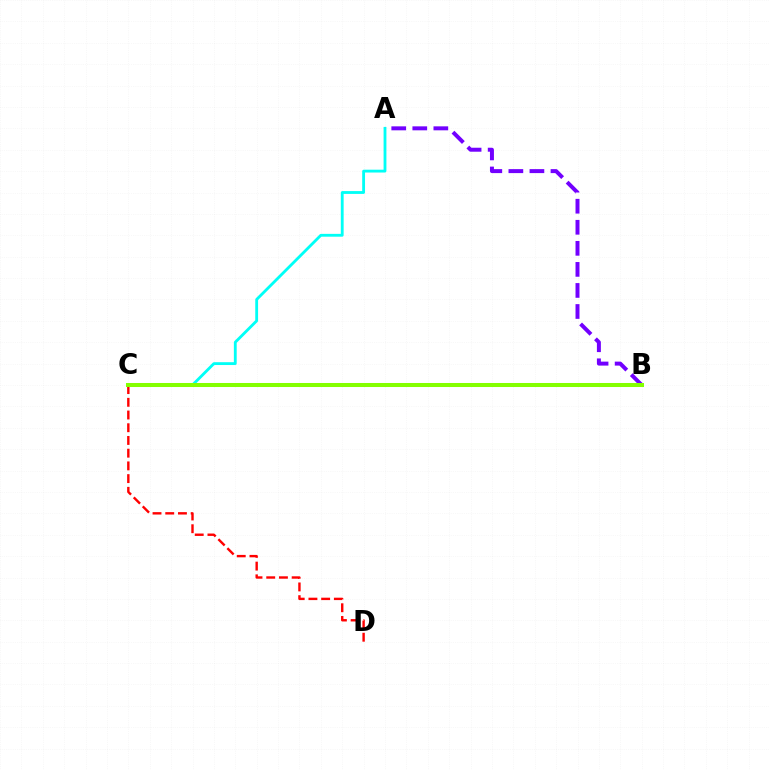{('C', 'D'): [{'color': '#ff0000', 'line_style': 'dashed', 'thickness': 1.73}], ('A', 'C'): [{'color': '#00fff6', 'line_style': 'solid', 'thickness': 2.04}], ('A', 'B'): [{'color': '#7200ff', 'line_style': 'dashed', 'thickness': 2.86}], ('B', 'C'): [{'color': '#84ff00', 'line_style': 'solid', 'thickness': 2.9}]}